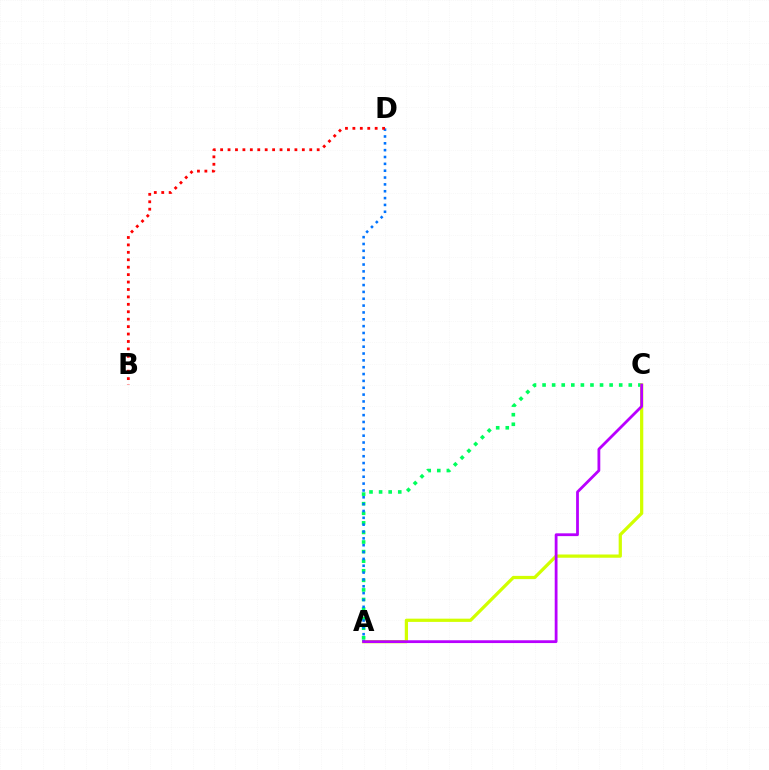{('A', 'C'): [{'color': '#00ff5c', 'line_style': 'dotted', 'thickness': 2.6}, {'color': '#d1ff00', 'line_style': 'solid', 'thickness': 2.33}, {'color': '#b900ff', 'line_style': 'solid', 'thickness': 2.01}], ('A', 'D'): [{'color': '#0074ff', 'line_style': 'dotted', 'thickness': 1.86}], ('B', 'D'): [{'color': '#ff0000', 'line_style': 'dotted', 'thickness': 2.02}]}